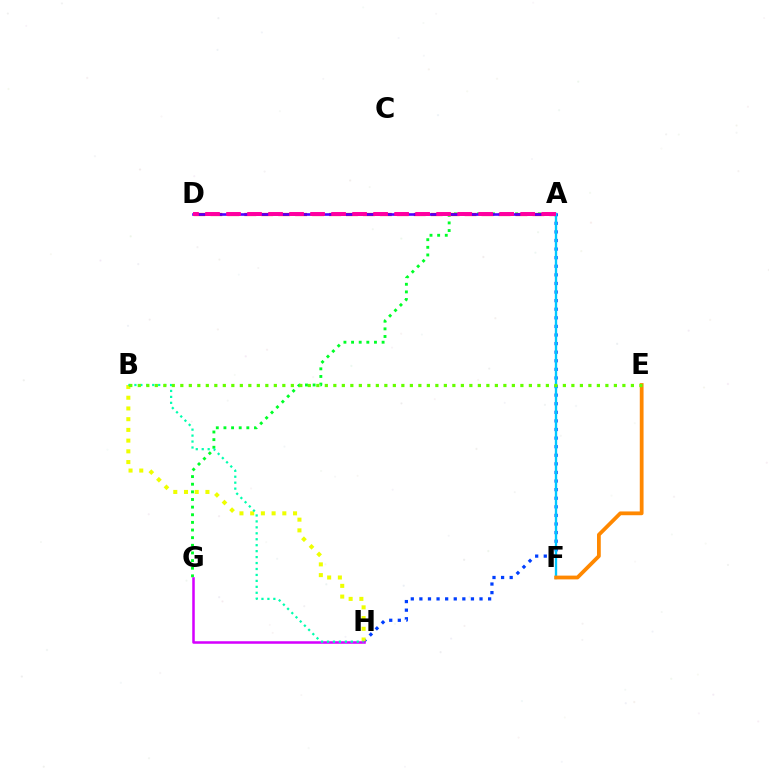{('A', 'G'): [{'color': '#00ff27', 'line_style': 'dotted', 'thickness': 2.07}], ('A', 'D'): [{'color': '#ff0000', 'line_style': 'dashed', 'thickness': 2.3}, {'color': '#4f00ff', 'line_style': 'solid', 'thickness': 1.87}, {'color': '#ff00a0', 'line_style': 'dashed', 'thickness': 2.85}], ('A', 'H'): [{'color': '#003fff', 'line_style': 'dotted', 'thickness': 2.33}], ('B', 'H'): [{'color': '#eeff00', 'line_style': 'dotted', 'thickness': 2.91}, {'color': '#00ffaf', 'line_style': 'dotted', 'thickness': 1.62}], ('G', 'H'): [{'color': '#d600ff', 'line_style': 'solid', 'thickness': 1.82}], ('A', 'F'): [{'color': '#00c7ff', 'line_style': 'solid', 'thickness': 1.68}], ('E', 'F'): [{'color': '#ff8800', 'line_style': 'solid', 'thickness': 2.72}], ('B', 'E'): [{'color': '#66ff00', 'line_style': 'dotted', 'thickness': 2.31}]}